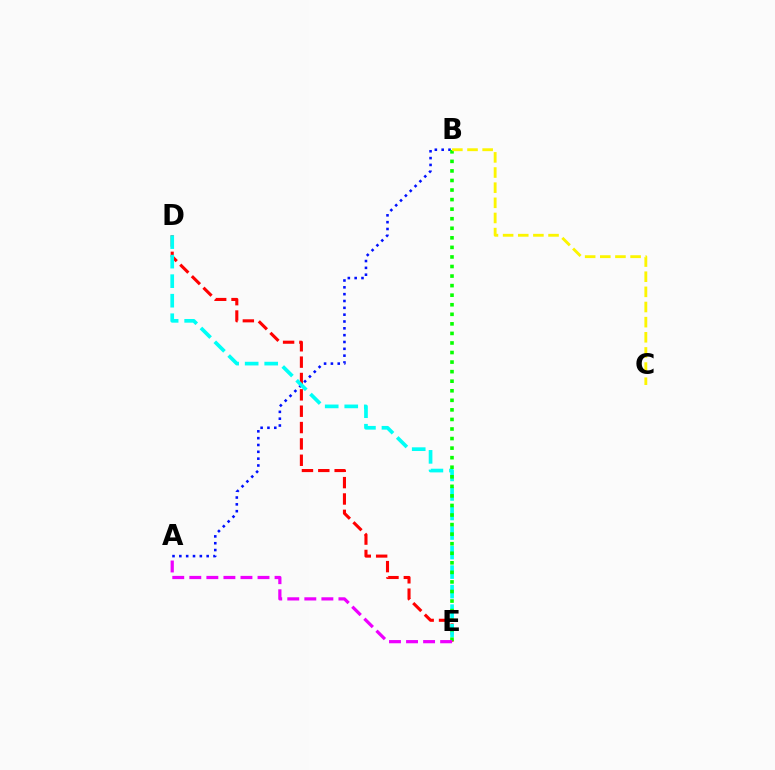{('A', 'B'): [{'color': '#0010ff', 'line_style': 'dotted', 'thickness': 1.86}], ('D', 'E'): [{'color': '#ff0000', 'line_style': 'dashed', 'thickness': 2.22}, {'color': '#00fff6', 'line_style': 'dashed', 'thickness': 2.65}], ('B', 'E'): [{'color': '#08ff00', 'line_style': 'dotted', 'thickness': 2.6}], ('A', 'E'): [{'color': '#ee00ff', 'line_style': 'dashed', 'thickness': 2.32}], ('B', 'C'): [{'color': '#fcf500', 'line_style': 'dashed', 'thickness': 2.06}]}